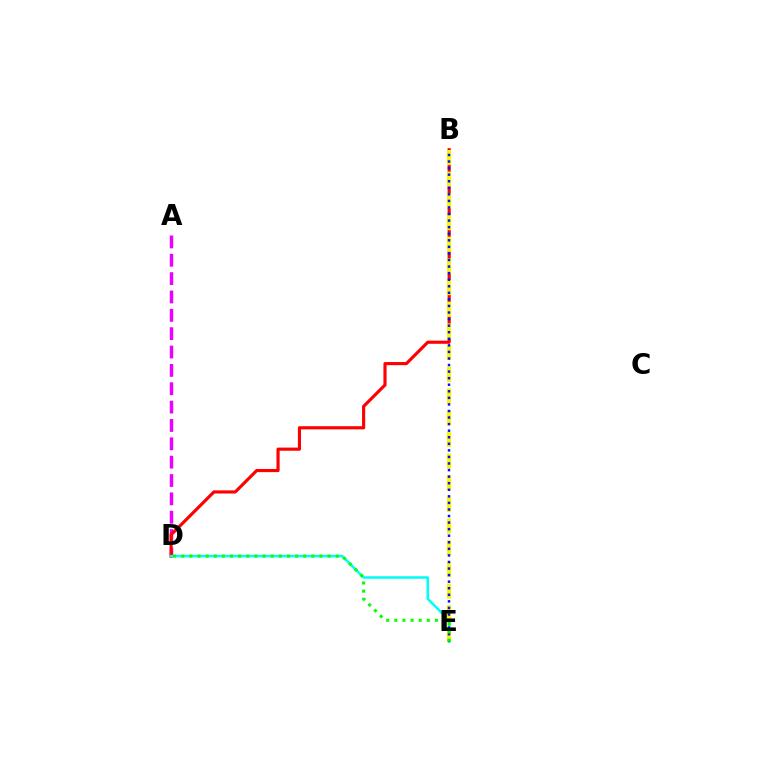{('A', 'D'): [{'color': '#ee00ff', 'line_style': 'dashed', 'thickness': 2.49}], ('B', 'D'): [{'color': '#ff0000', 'line_style': 'solid', 'thickness': 2.26}], ('D', 'E'): [{'color': '#00fff6', 'line_style': 'solid', 'thickness': 1.83}, {'color': '#08ff00', 'line_style': 'dotted', 'thickness': 2.21}], ('B', 'E'): [{'color': '#fcf500', 'line_style': 'dashed', 'thickness': 2.94}, {'color': '#0010ff', 'line_style': 'dotted', 'thickness': 1.78}]}